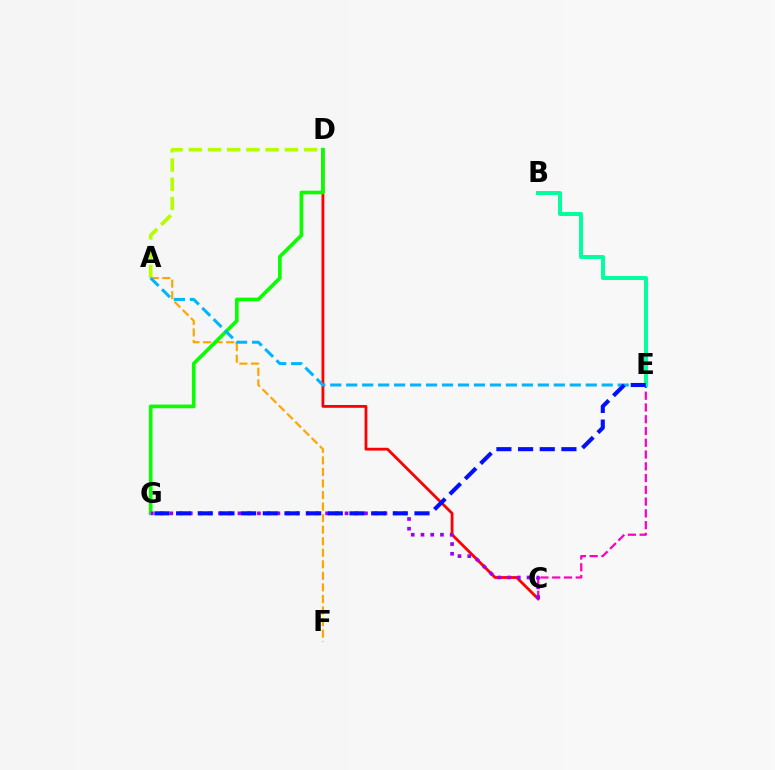{('C', 'E'): [{'color': '#ff00bd', 'line_style': 'dashed', 'thickness': 1.6}], ('C', 'D'): [{'color': '#ff0000', 'line_style': 'solid', 'thickness': 2.01}], ('A', 'F'): [{'color': '#ffa500', 'line_style': 'dashed', 'thickness': 1.57}], ('D', 'G'): [{'color': '#08ff00', 'line_style': 'solid', 'thickness': 2.63}], ('A', 'D'): [{'color': '#b3ff00', 'line_style': 'dashed', 'thickness': 2.61}], ('B', 'E'): [{'color': '#00ff9d', 'line_style': 'solid', 'thickness': 2.84}], ('A', 'E'): [{'color': '#00b5ff', 'line_style': 'dashed', 'thickness': 2.17}], ('C', 'G'): [{'color': '#9b00ff', 'line_style': 'dotted', 'thickness': 2.64}], ('E', 'G'): [{'color': '#0010ff', 'line_style': 'dashed', 'thickness': 2.94}]}